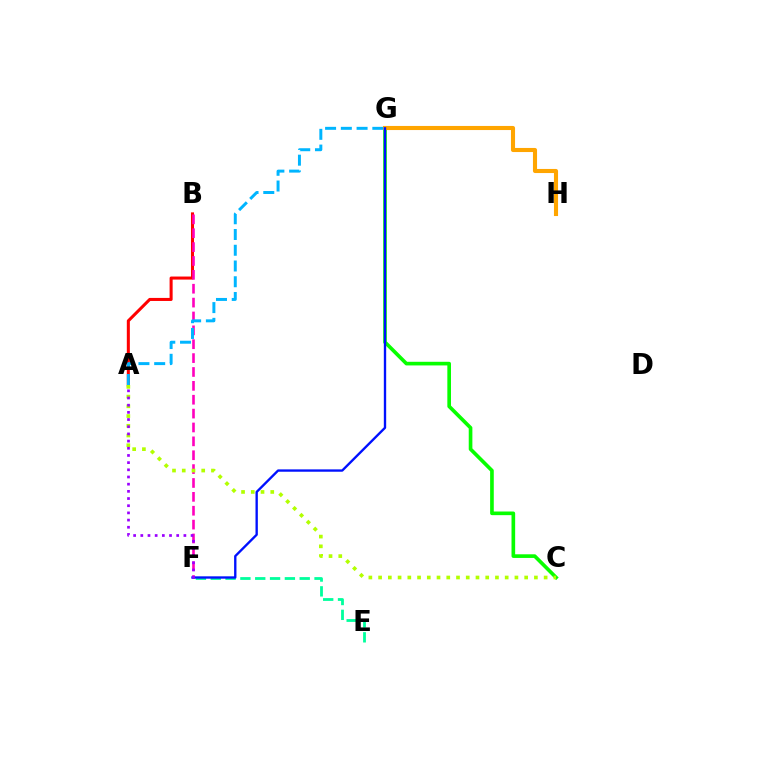{('C', 'G'): [{'color': '#08ff00', 'line_style': 'solid', 'thickness': 2.63}], ('A', 'B'): [{'color': '#ff0000', 'line_style': 'solid', 'thickness': 2.19}], ('B', 'F'): [{'color': '#ff00bd', 'line_style': 'dashed', 'thickness': 1.88}], ('A', 'C'): [{'color': '#b3ff00', 'line_style': 'dotted', 'thickness': 2.65}], ('E', 'F'): [{'color': '#00ff9d', 'line_style': 'dashed', 'thickness': 2.01}], ('G', 'H'): [{'color': '#ffa500', 'line_style': 'solid', 'thickness': 2.95}], ('F', 'G'): [{'color': '#0010ff', 'line_style': 'solid', 'thickness': 1.69}], ('A', 'G'): [{'color': '#00b5ff', 'line_style': 'dashed', 'thickness': 2.14}], ('A', 'F'): [{'color': '#9b00ff', 'line_style': 'dotted', 'thickness': 1.95}]}